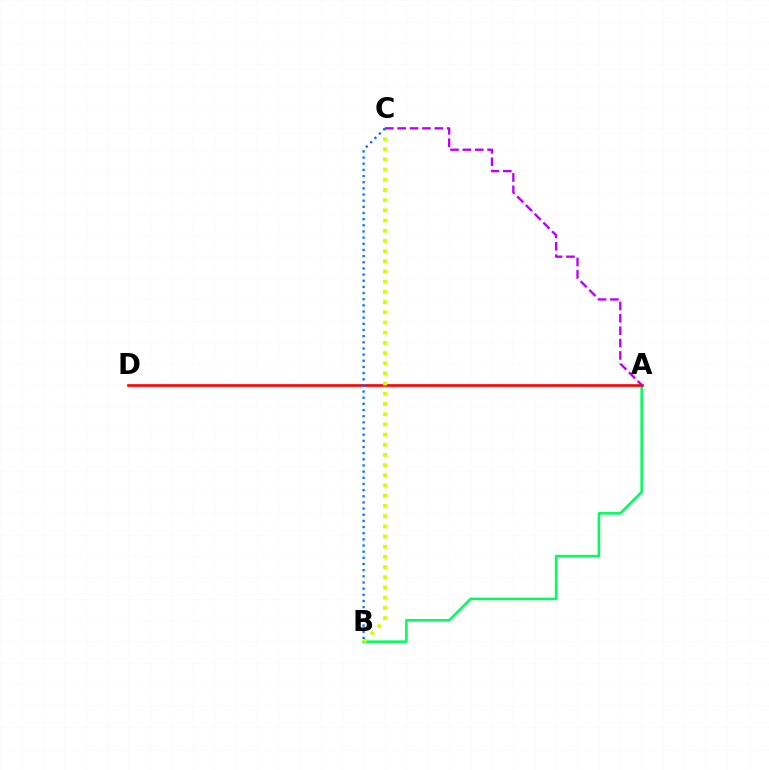{('A', 'B'): [{'color': '#00ff5c', 'line_style': 'solid', 'thickness': 1.84}], ('A', 'D'): [{'color': '#ff0000', 'line_style': 'solid', 'thickness': 1.9}], ('B', 'C'): [{'color': '#d1ff00', 'line_style': 'dotted', 'thickness': 2.77}, {'color': '#0074ff', 'line_style': 'dotted', 'thickness': 1.67}], ('A', 'C'): [{'color': '#b900ff', 'line_style': 'dashed', 'thickness': 1.68}]}